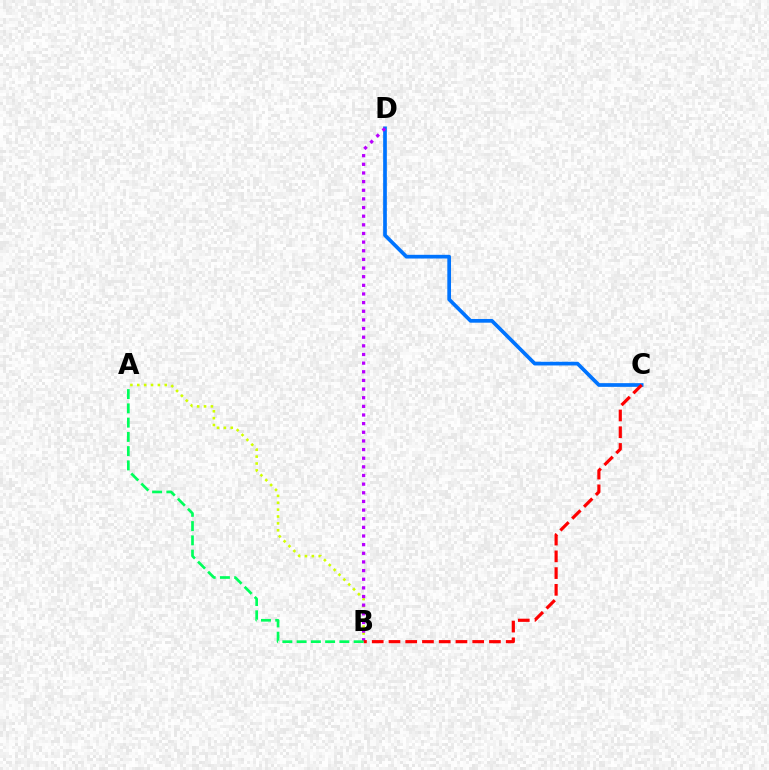{('C', 'D'): [{'color': '#0074ff', 'line_style': 'solid', 'thickness': 2.66}], ('A', 'B'): [{'color': '#d1ff00', 'line_style': 'dotted', 'thickness': 1.87}, {'color': '#00ff5c', 'line_style': 'dashed', 'thickness': 1.94}], ('B', 'D'): [{'color': '#b900ff', 'line_style': 'dotted', 'thickness': 2.35}], ('B', 'C'): [{'color': '#ff0000', 'line_style': 'dashed', 'thickness': 2.27}]}